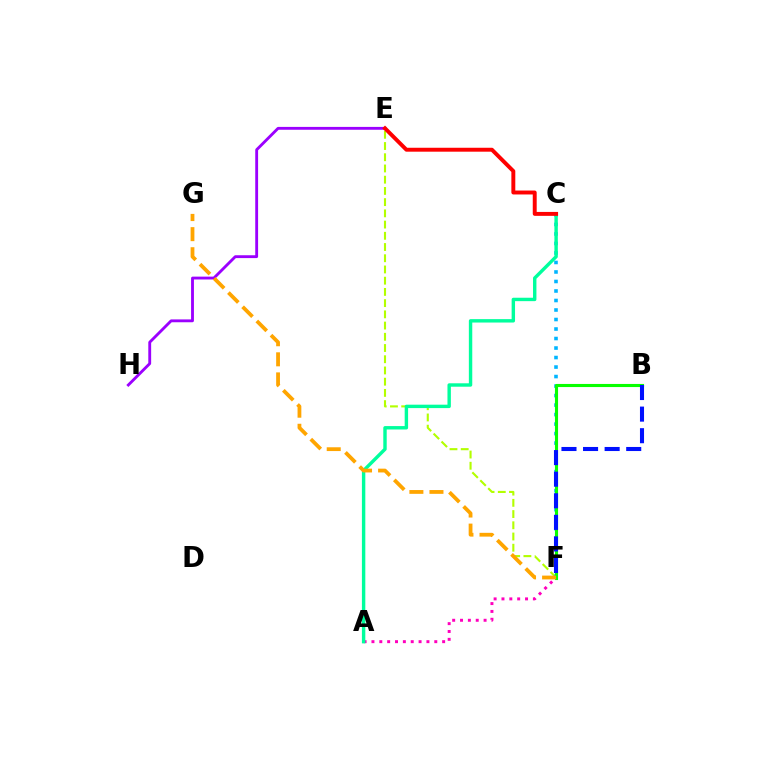{('E', 'F'): [{'color': '#b3ff00', 'line_style': 'dashed', 'thickness': 1.52}], ('A', 'F'): [{'color': '#ff00bd', 'line_style': 'dotted', 'thickness': 2.13}], ('C', 'F'): [{'color': '#00b5ff', 'line_style': 'dotted', 'thickness': 2.58}], ('A', 'C'): [{'color': '#00ff9d', 'line_style': 'solid', 'thickness': 2.46}], ('B', 'F'): [{'color': '#08ff00', 'line_style': 'solid', 'thickness': 2.24}, {'color': '#0010ff', 'line_style': 'dashed', 'thickness': 2.93}], ('E', 'H'): [{'color': '#9b00ff', 'line_style': 'solid', 'thickness': 2.05}], ('C', 'E'): [{'color': '#ff0000', 'line_style': 'solid', 'thickness': 2.83}], ('F', 'G'): [{'color': '#ffa500', 'line_style': 'dashed', 'thickness': 2.73}]}